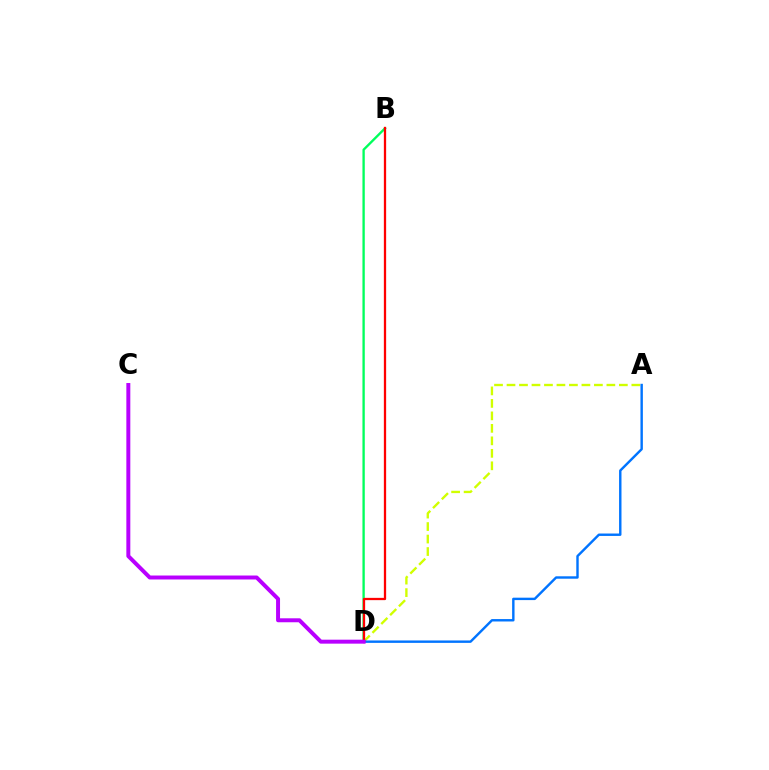{('A', 'D'): [{'color': '#d1ff00', 'line_style': 'dashed', 'thickness': 1.7}, {'color': '#0074ff', 'line_style': 'solid', 'thickness': 1.74}], ('B', 'D'): [{'color': '#00ff5c', 'line_style': 'solid', 'thickness': 1.69}, {'color': '#ff0000', 'line_style': 'solid', 'thickness': 1.65}], ('C', 'D'): [{'color': '#b900ff', 'line_style': 'solid', 'thickness': 2.85}]}